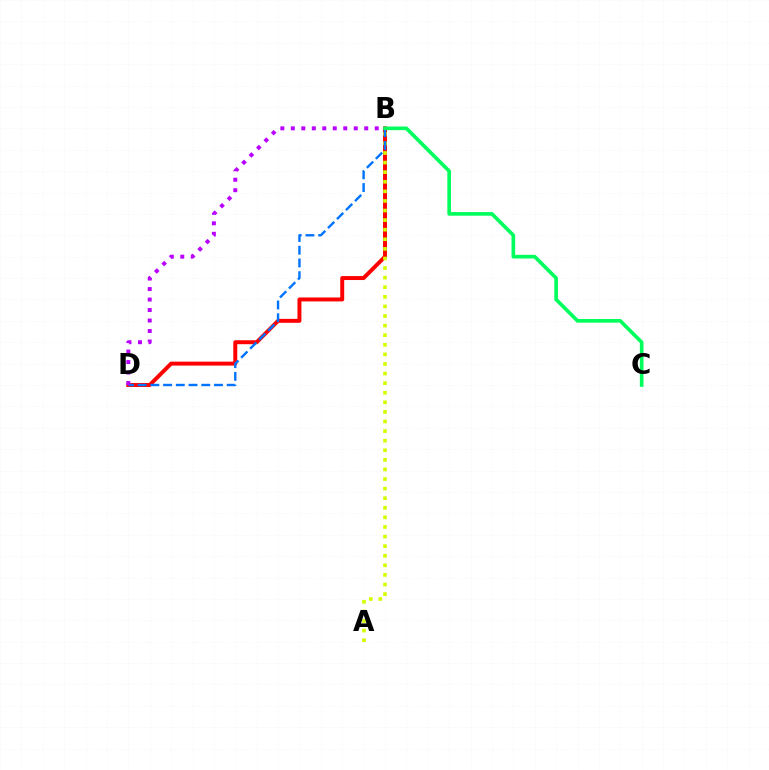{('B', 'D'): [{'color': '#ff0000', 'line_style': 'solid', 'thickness': 2.84}, {'color': '#0074ff', 'line_style': 'dashed', 'thickness': 1.73}, {'color': '#b900ff', 'line_style': 'dotted', 'thickness': 2.85}], ('A', 'B'): [{'color': '#d1ff00', 'line_style': 'dotted', 'thickness': 2.61}], ('B', 'C'): [{'color': '#00ff5c', 'line_style': 'solid', 'thickness': 2.63}]}